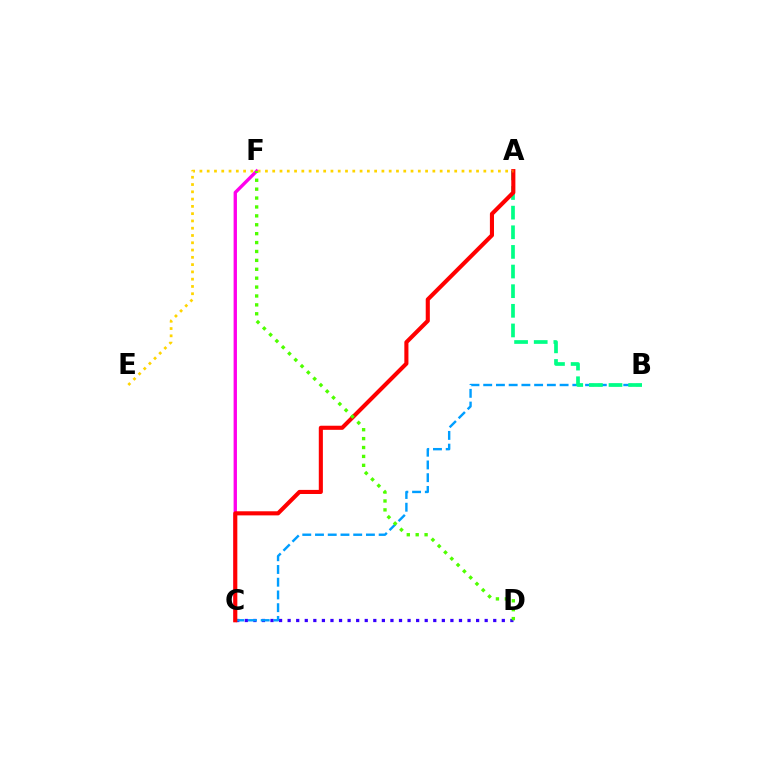{('C', 'D'): [{'color': '#3700ff', 'line_style': 'dotted', 'thickness': 2.33}], ('B', 'C'): [{'color': '#009eff', 'line_style': 'dashed', 'thickness': 1.73}], ('A', 'B'): [{'color': '#00ff86', 'line_style': 'dashed', 'thickness': 2.67}], ('C', 'F'): [{'color': '#ff00ed', 'line_style': 'solid', 'thickness': 2.41}], ('A', 'C'): [{'color': '#ff0000', 'line_style': 'solid', 'thickness': 2.95}], ('D', 'F'): [{'color': '#4fff00', 'line_style': 'dotted', 'thickness': 2.42}], ('A', 'E'): [{'color': '#ffd500', 'line_style': 'dotted', 'thickness': 1.98}]}